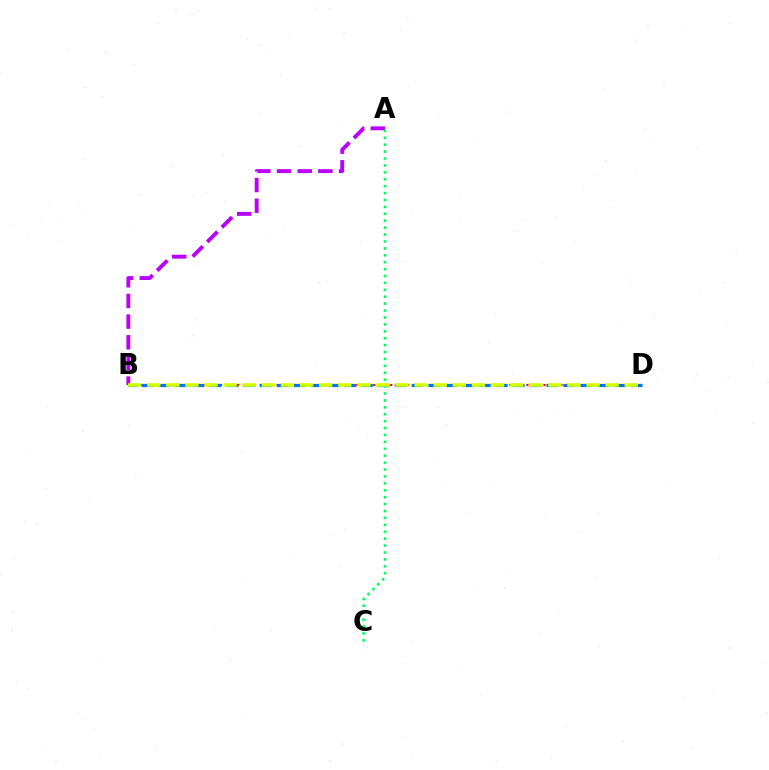{('A', 'B'): [{'color': '#b900ff', 'line_style': 'dashed', 'thickness': 2.81}], ('B', 'D'): [{'color': '#ff0000', 'line_style': 'dotted', 'thickness': 1.54}, {'color': '#0074ff', 'line_style': 'dashed', 'thickness': 2.29}, {'color': '#d1ff00', 'line_style': 'dashed', 'thickness': 2.59}], ('A', 'C'): [{'color': '#00ff5c', 'line_style': 'dotted', 'thickness': 1.88}]}